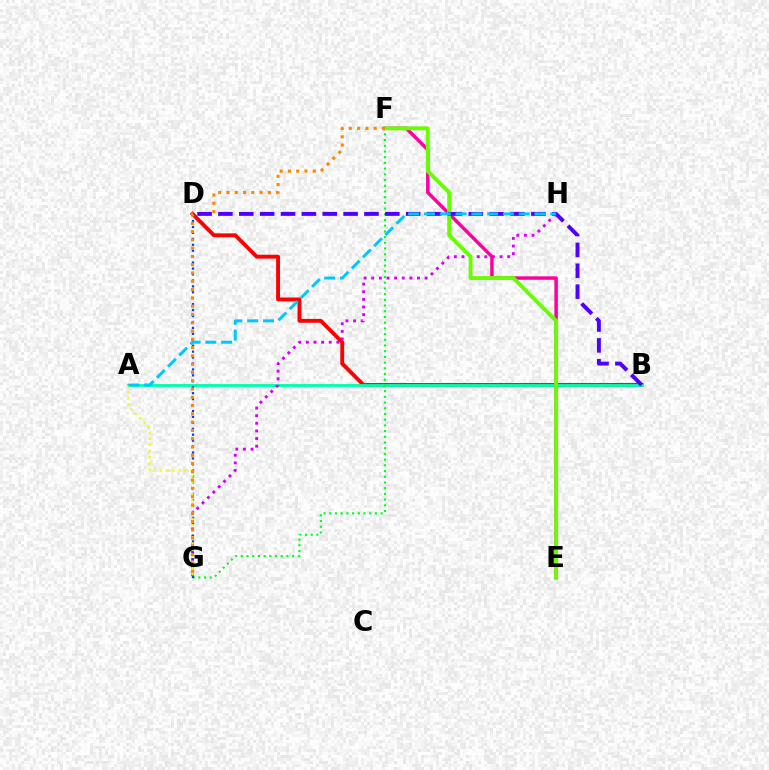{('B', 'D'): [{'color': '#ff0000', 'line_style': 'solid', 'thickness': 2.79}, {'color': '#4f00ff', 'line_style': 'dashed', 'thickness': 2.83}], ('A', 'B'): [{'color': '#00ffaf', 'line_style': 'solid', 'thickness': 2.05}], ('G', 'H'): [{'color': '#d600ff', 'line_style': 'dotted', 'thickness': 2.07}], ('F', 'G'): [{'color': '#00ff27', 'line_style': 'dotted', 'thickness': 1.55}, {'color': '#ff8800', 'line_style': 'dotted', 'thickness': 2.25}], ('E', 'F'): [{'color': '#ff00a0', 'line_style': 'solid', 'thickness': 2.51}, {'color': '#66ff00', 'line_style': 'solid', 'thickness': 2.8}], ('D', 'G'): [{'color': '#003fff', 'line_style': 'dotted', 'thickness': 1.61}], ('A', 'G'): [{'color': '#eeff00', 'line_style': 'dotted', 'thickness': 1.67}], ('A', 'H'): [{'color': '#00c7ff', 'line_style': 'dashed', 'thickness': 2.15}]}